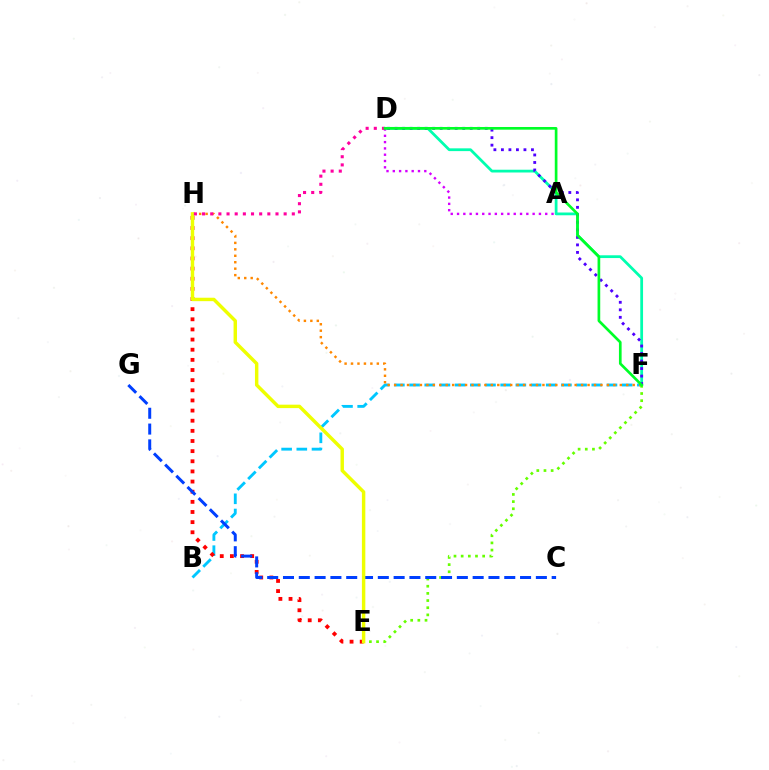{('B', 'F'): [{'color': '#00c7ff', 'line_style': 'dashed', 'thickness': 2.06}], ('E', 'H'): [{'color': '#ff0000', 'line_style': 'dotted', 'thickness': 2.76}, {'color': '#eeff00', 'line_style': 'solid', 'thickness': 2.47}], ('F', 'H'): [{'color': '#ff8800', 'line_style': 'dotted', 'thickness': 1.75}], ('D', 'F'): [{'color': '#00ffaf', 'line_style': 'solid', 'thickness': 1.99}, {'color': '#4f00ff', 'line_style': 'dotted', 'thickness': 2.04}, {'color': '#00ff27', 'line_style': 'solid', 'thickness': 1.93}], ('E', 'F'): [{'color': '#66ff00', 'line_style': 'dotted', 'thickness': 1.95}], ('C', 'G'): [{'color': '#003fff', 'line_style': 'dashed', 'thickness': 2.15}], ('A', 'D'): [{'color': '#d600ff', 'line_style': 'dotted', 'thickness': 1.71}], ('D', 'H'): [{'color': '#ff00a0', 'line_style': 'dotted', 'thickness': 2.22}]}